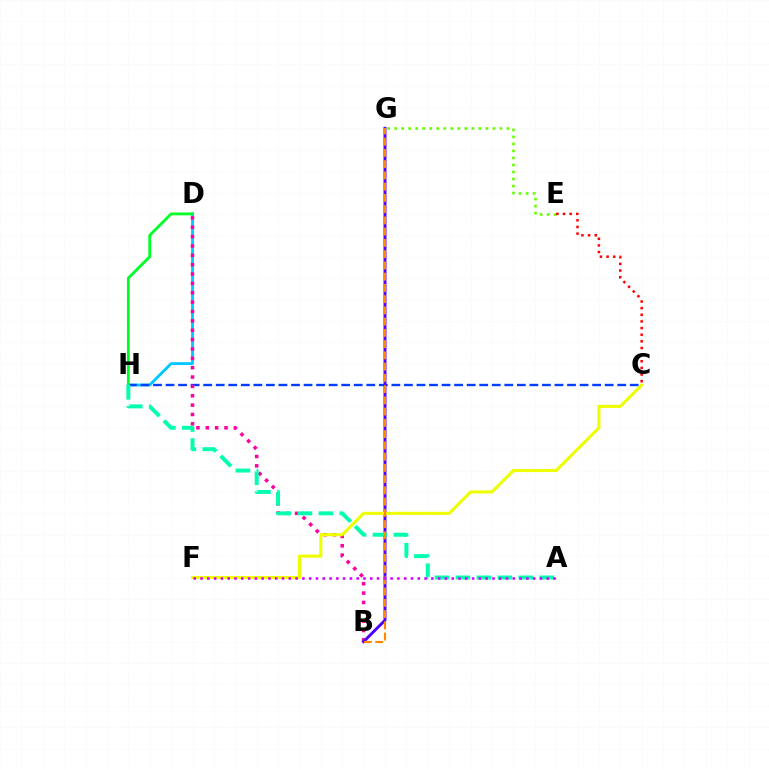{('D', 'H'): [{'color': '#00c7ff', 'line_style': 'solid', 'thickness': 2.06}, {'color': '#00ff27', 'line_style': 'solid', 'thickness': 2.04}], ('C', 'H'): [{'color': '#003fff', 'line_style': 'dashed', 'thickness': 1.7}], ('E', 'G'): [{'color': '#66ff00', 'line_style': 'dotted', 'thickness': 1.91}], ('C', 'E'): [{'color': '#ff0000', 'line_style': 'dotted', 'thickness': 1.8}], ('B', 'D'): [{'color': '#ff00a0', 'line_style': 'dotted', 'thickness': 2.54}], ('B', 'G'): [{'color': '#4f00ff', 'line_style': 'solid', 'thickness': 2.13}, {'color': '#ff8800', 'line_style': 'dashed', 'thickness': 1.53}], ('A', 'H'): [{'color': '#00ffaf', 'line_style': 'dashed', 'thickness': 2.85}], ('C', 'F'): [{'color': '#eeff00', 'line_style': 'solid', 'thickness': 2.22}], ('A', 'F'): [{'color': '#d600ff', 'line_style': 'dotted', 'thickness': 1.84}]}